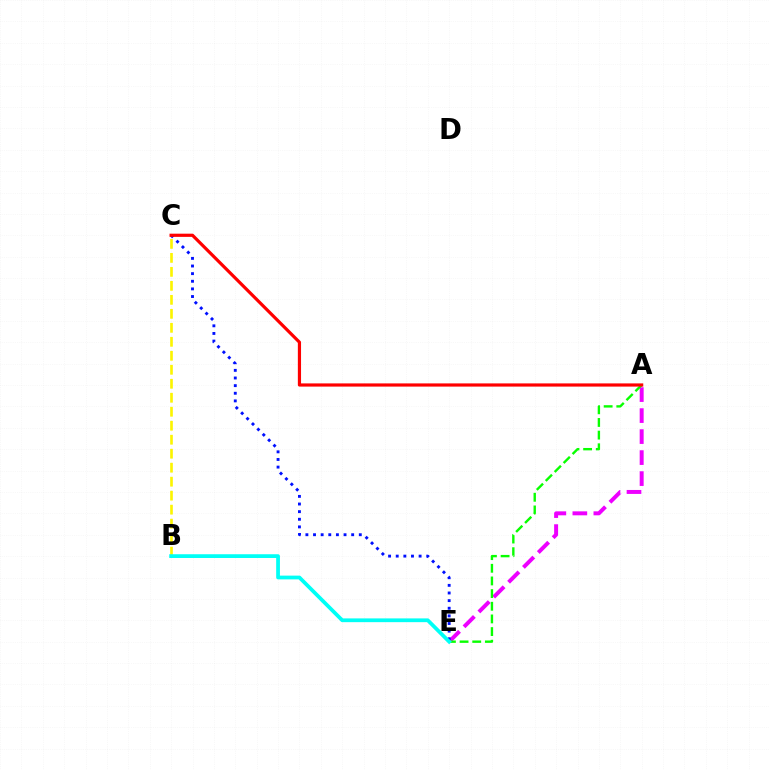{('A', 'E'): [{'color': '#ee00ff', 'line_style': 'dashed', 'thickness': 2.85}, {'color': '#08ff00', 'line_style': 'dashed', 'thickness': 1.72}], ('B', 'C'): [{'color': '#fcf500', 'line_style': 'dashed', 'thickness': 1.9}], ('C', 'E'): [{'color': '#0010ff', 'line_style': 'dotted', 'thickness': 2.07}], ('A', 'C'): [{'color': '#ff0000', 'line_style': 'solid', 'thickness': 2.3}], ('B', 'E'): [{'color': '#00fff6', 'line_style': 'solid', 'thickness': 2.7}]}